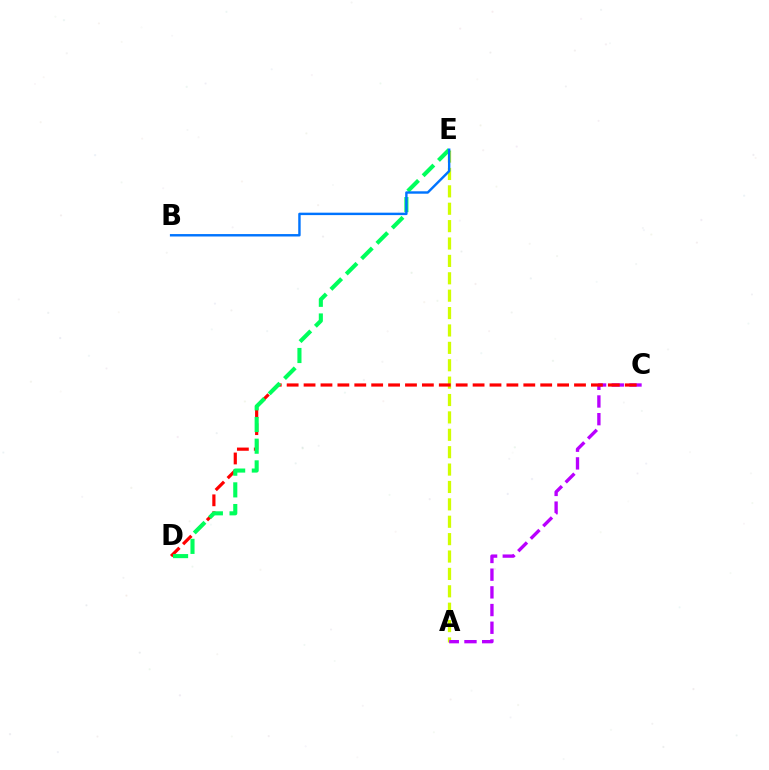{('A', 'E'): [{'color': '#d1ff00', 'line_style': 'dashed', 'thickness': 2.36}], ('A', 'C'): [{'color': '#b900ff', 'line_style': 'dashed', 'thickness': 2.4}], ('C', 'D'): [{'color': '#ff0000', 'line_style': 'dashed', 'thickness': 2.3}], ('D', 'E'): [{'color': '#00ff5c', 'line_style': 'dashed', 'thickness': 2.95}], ('B', 'E'): [{'color': '#0074ff', 'line_style': 'solid', 'thickness': 1.74}]}